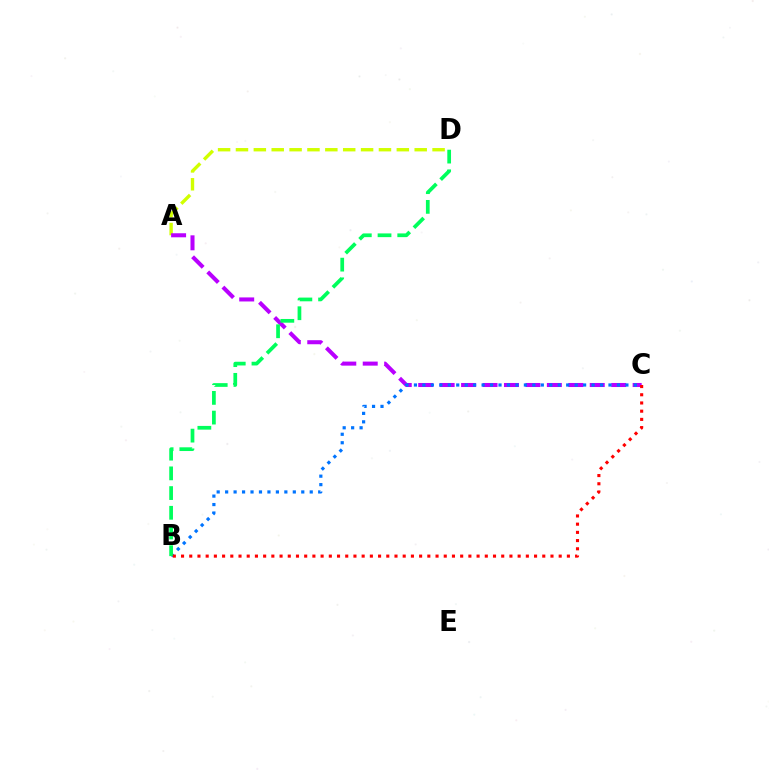{('A', 'D'): [{'color': '#d1ff00', 'line_style': 'dashed', 'thickness': 2.43}], ('A', 'C'): [{'color': '#b900ff', 'line_style': 'dashed', 'thickness': 2.91}], ('B', 'C'): [{'color': '#0074ff', 'line_style': 'dotted', 'thickness': 2.3}, {'color': '#ff0000', 'line_style': 'dotted', 'thickness': 2.23}], ('B', 'D'): [{'color': '#00ff5c', 'line_style': 'dashed', 'thickness': 2.68}]}